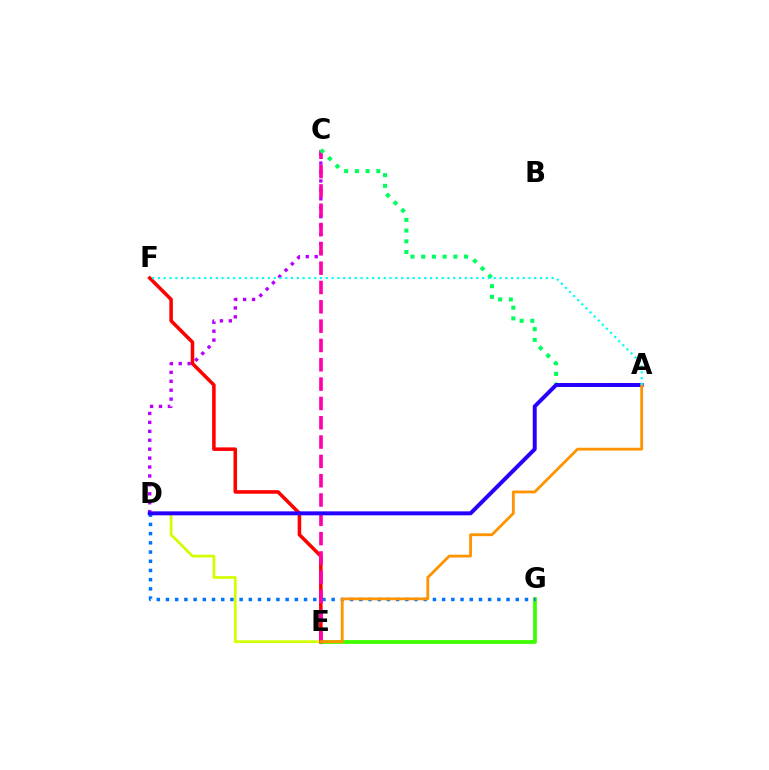{('E', 'G'): [{'color': '#3dff00', 'line_style': 'solid', 'thickness': 2.72}], ('D', 'G'): [{'color': '#0074ff', 'line_style': 'dotted', 'thickness': 2.5}], ('C', 'D'): [{'color': '#b900ff', 'line_style': 'dotted', 'thickness': 2.43}], ('D', 'E'): [{'color': '#d1ff00', 'line_style': 'solid', 'thickness': 1.98}], ('E', 'F'): [{'color': '#ff0000', 'line_style': 'solid', 'thickness': 2.56}], ('C', 'E'): [{'color': '#ff00ac', 'line_style': 'dashed', 'thickness': 2.62}], ('A', 'C'): [{'color': '#00ff5c', 'line_style': 'dotted', 'thickness': 2.91}], ('A', 'D'): [{'color': '#2500ff', 'line_style': 'solid', 'thickness': 2.84}], ('A', 'E'): [{'color': '#ff9400', 'line_style': 'solid', 'thickness': 2.03}], ('A', 'F'): [{'color': '#00fff6', 'line_style': 'dotted', 'thickness': 1.57}]}